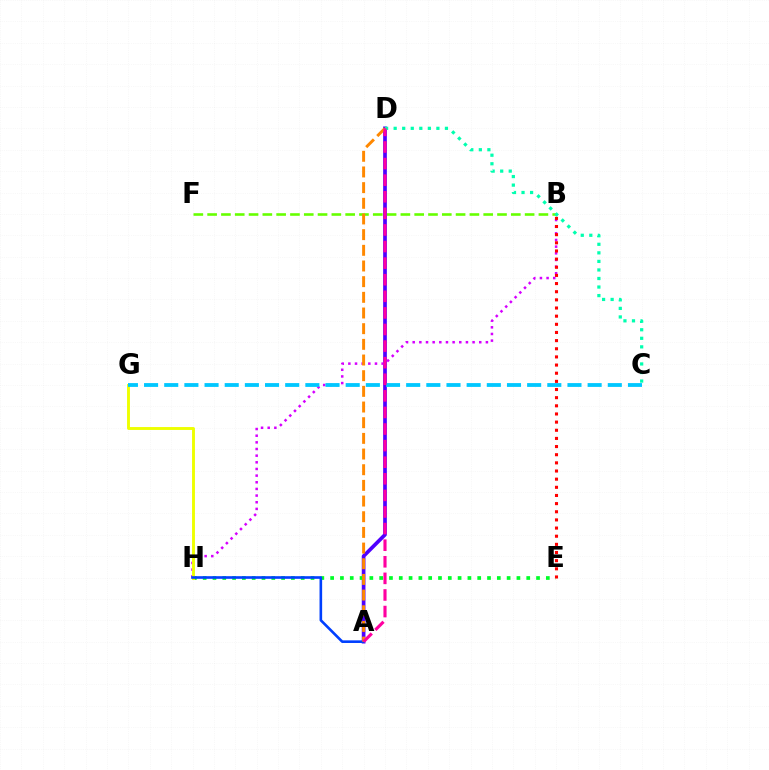{('B', 'F'): [{'color': '#66ff00', 'line_style': 'dashed', 'thickness': 1.88}], ('A', 'D'): [{'color': '#4f00ff', 'line_style': 'solid', 'thickness': 2.66}, {'color': '#ff8800', 'line_style': 'dashed', 'thickness': 2.13}, {'color': '#ff00a0', 'line_style': 'dashed', 'thickness': 2.25}], ('B', 'H'): [{'color': '#d600ff', 'line_style': 'dotted', 'thickness': 1.81}], ('E', 'H'): [{'color': '#00ff27', 'line_style': 'dotted', 'thickness': 2.66}], ('C', 'D'): [{'color': '#00ffaf', 'line_style': 'dotted', 'thickness': 2.32}], ('G', 'H'): [{'color': '#eeff00', 'line_style': 'solid', 'thickness': 2.09}], ('A', 'H'): [{'color': '#003fff', 'line_style': 'solid', 'thickness': 1.89}], ('B', 'E'): [{'color': '#ff0000', 'line_style': 'dotted', 'thickness': 2.21}], ('C', 'G'): [{'color': '#00c7ff', 'line_style': 'dashed', 'thickness': 2.74}]}